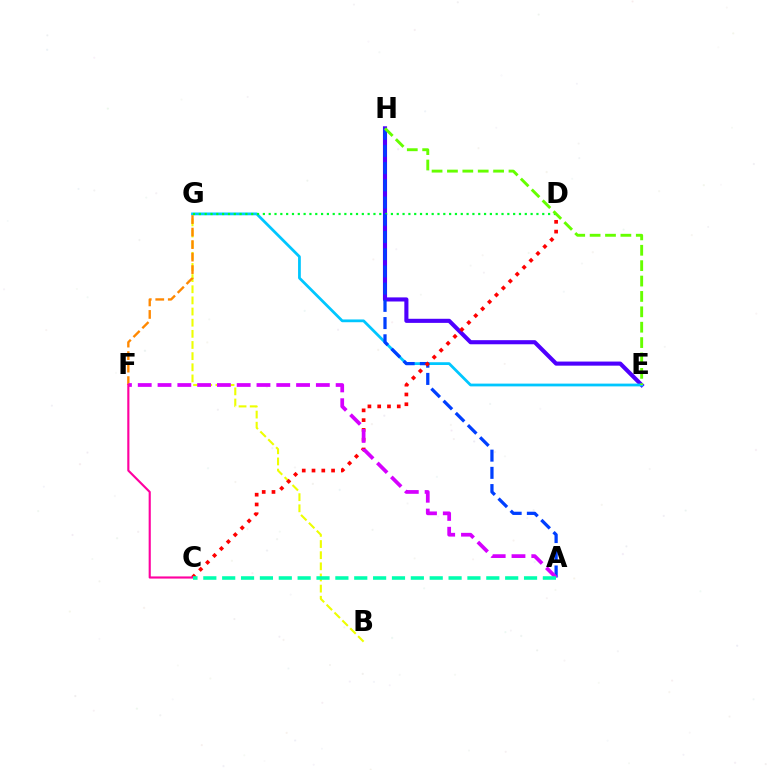{('B', 'G'): [{'color': '#eeff00', 'line_style': 'dashed', 'thickness': 1.51}], ('E', 'H'): [{'color': '#4f00ff', 'line_style': 'solid', 'thickness': 2.95}, {'color': '#66ff00', 'line_style': 'dashed', 'thickness': 2.09}], ('E', 'G'): [{'color': '#00c7ff', 'line_style': 'solid', 'thickness': 1.99}], ('D', 'G'): [{'color': '#00ff27', 'line_style': 'dotted', 'thickness': 1.58}], ('A', 'H'): [{'color': '#003fff', 'line_style': 'dashed', 'thickness': 2.34}], ('C', 'D'): [{'color': '#ff0000', 'line_style': 'dotted', 'thickness': 2.66}], ('F', 'G'): [{'color': '#ff8800', 'line_style': 'dashed', 'thickness': 1.7}], ('A', 'F'): [{'color': '#d600ff', 'line_style': 'dashed', 'thickness': 2.69}], ('C', 'F'): [{'color': '#ff00a0', 'line_style': 'solid', 'thickness': 1.54}], ('A', 'C'): [{'color': '#00ffaf', 'line_style': 'dashed', 'thickness': 2.56}]}